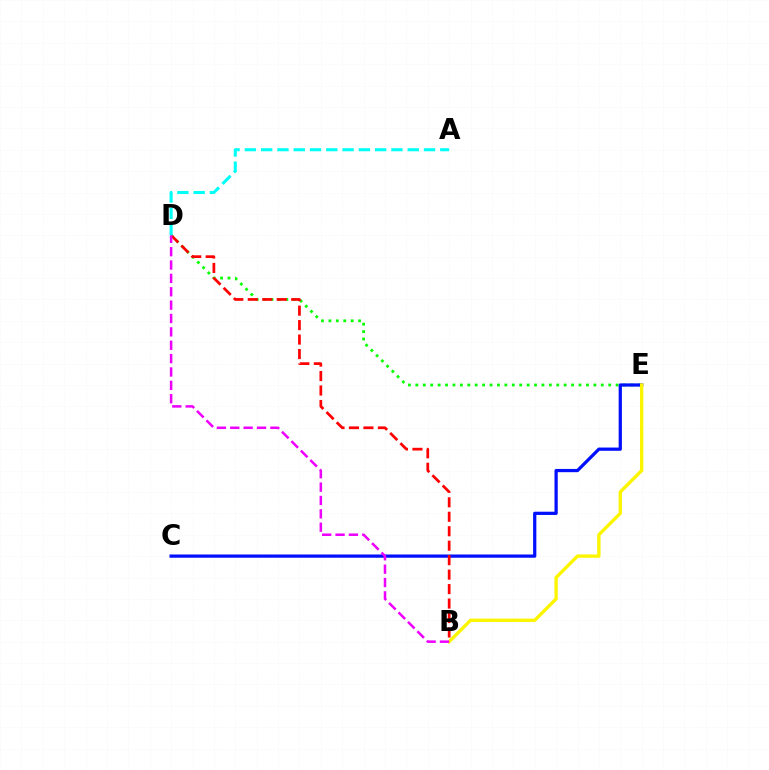{('D', 'E'): [{'color': '#08ff00', 'line_style': 'dotted', 'thickness': 2.01}], ('C', 'E'): [{'color': '#0010ff', 'line_style': 'solid', 'thickness': 2.33}], ('B', 'D'): [{'color': '#ff0000', 'line_style': 'dashed', 'thickness': 1.97}, {'color': '#ee00ff', 'line_style': 'dashed', 'thickness': 1.82}], ('B', 'E'): [{'color': '#fcf500', 'line_style': 'solid', 'thickness': 2.42}], ('A', 'D'): [{'color': '#00fff6', 'line_style': 'dashed', 'thickness': 2.21}]}